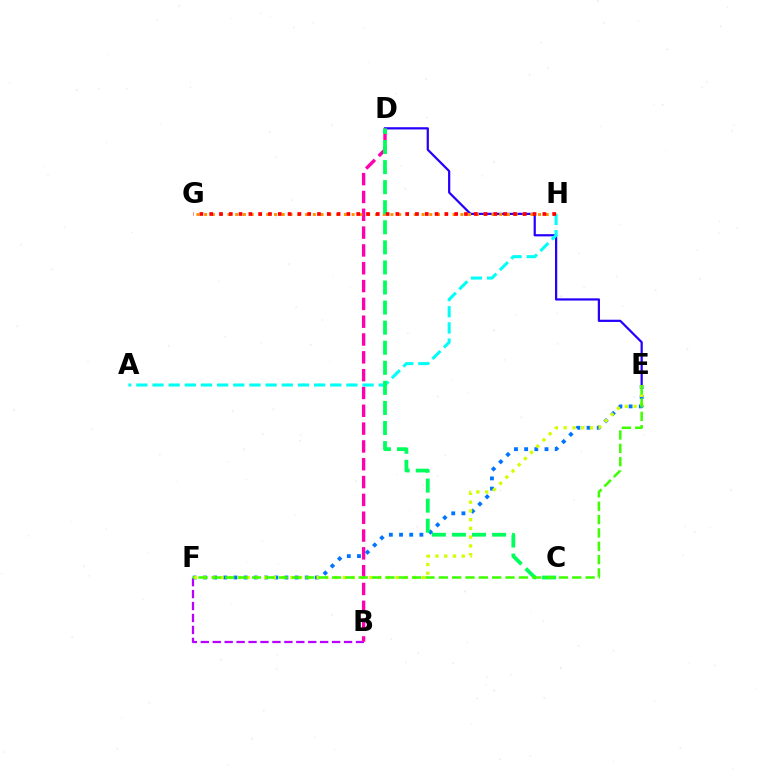{('D', 'E'): [{'color': '#2500ff', 'line_style': 'solid', 'thickness': 1.6}], ('B', 'F'): [{'color': '#b900ff', 'line_style': 'dashed', 'thickness': 1.62}], ('B', 'D'): [{'color': '#ff00ac', 'line_style': 'dashed', 'thickness': 2.42}], ('G', 'H'): [{'color': '#ff9400', 'line_style': 'dotted', 'thickness': 2.11}, {'color': '#ff0000', 'line_style': 'dotted', 'thickness': 2.66}], ('E', 'F'): [{'color': '#0074ff', 'line_style': 'dotted', 'thickness': 2.77}, {'color': '#d1ff00', 'line_style': 'dotted', 'thickness': 2.38}, {'color': '#3dff00', 'line_style': 'dashed', 'thickness': 1.81}], ('A', 'H'): [{'color': '#00fff6', 'line_style': 'dashed', 'thickness': 2.2}], ('C', 'D'): [{'color': '#00ff5c', 'line_style': 'dashed', 'thickness': 2.73}]}